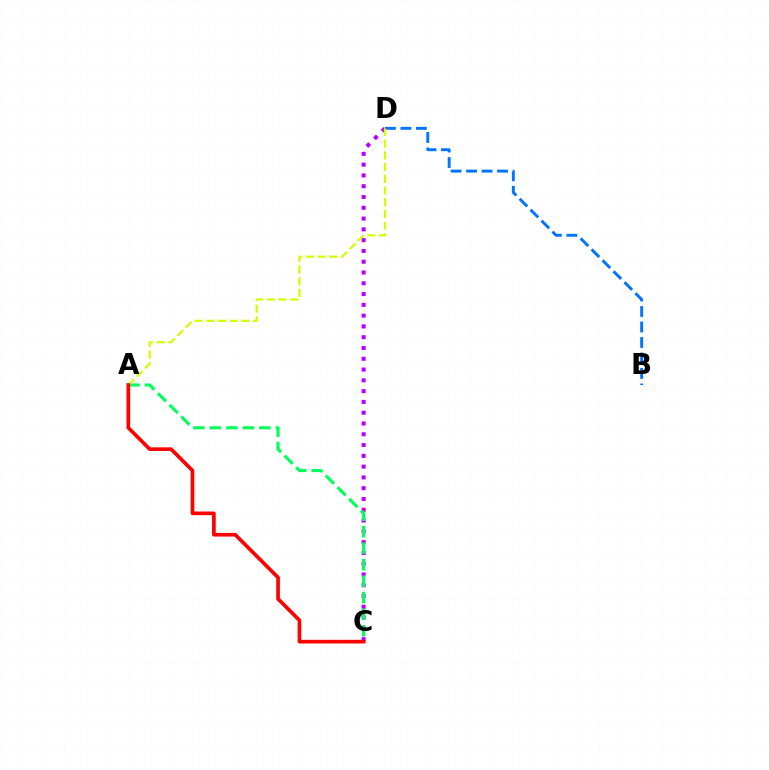{('C', 'D'): [{'color': '#b900ff', 'line_style': 'dotted', 'thickness': 2.93}], ('B', 'D'): [{'color': '#0074ff', 'line_style': 'dashed', 'thickness': 2.1}], ('A', 'C'): [{'color': '#00ff5c', 'line_style': 'dashed', 'thickness': 2.24}, {'color': '#ff0000', 'line_style': 'solid', 'thickness': 2.64}], ('A', 'D'): [{'color': '#d1ff00', 'line_style': 'dashed', 'thickness': 1.59}]}